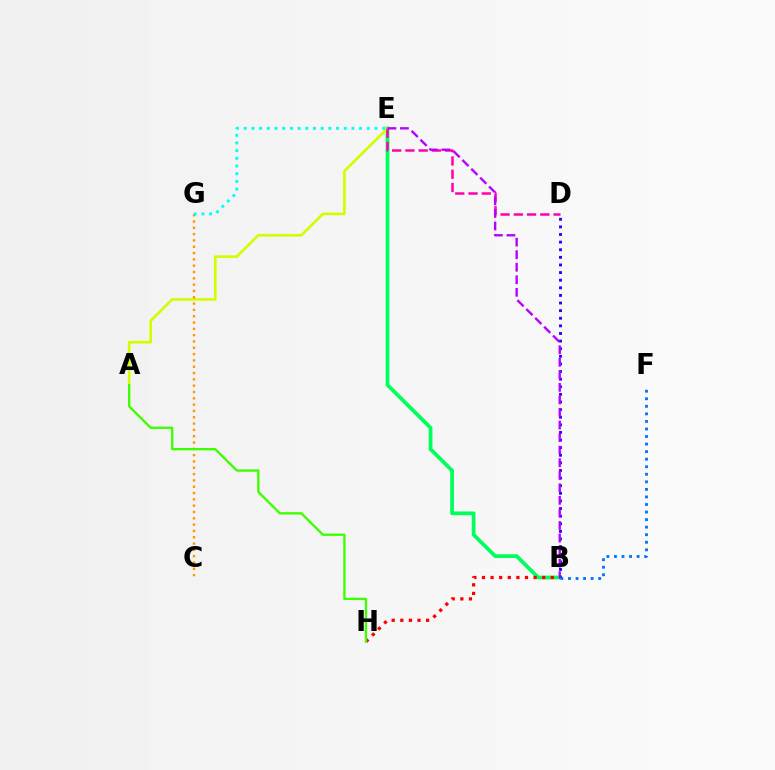{('B', 'E'): [{'color': '#00ff5c', 'line_style': 'solid', 'thickness': 2.7}, {'color': '#b900ff', 'line_style': 'dashed', 'thickness': 1.71}], ('A', 'E'): [{'color': '#d1ff00', 'line_style': 'solid', 'thickness': 1.91}], ('C', 'G'): [{'color': '#ff9400', 'line_style': 'dotted', 'thickness': 1.72}], ('B', 'H'): [{'color': '#ff0000', 'line_style': 'dotted', 'thickness': 2.34}], ('D', 'E'): [{'color': '#ff00ac', 'line_style': 'dashed', 'thickness': 1.8}], ('B', 'D'): [{'color': '#2500ff', 'line_style': 'dotted', 'thickness': 2.07}], ('B', 'F'): [{'color': '#0074ff', 'line_style': 'dotted', 'thickness': 2.05}], ('A', 'H'): [{'color': '#3dff00', 'line_style': 'solid', 'thickness': 1.68}], ('E', 'G'): [{'color': '#00fff6', 'line_style': 'dotted', 'thickness': 2.09}]}